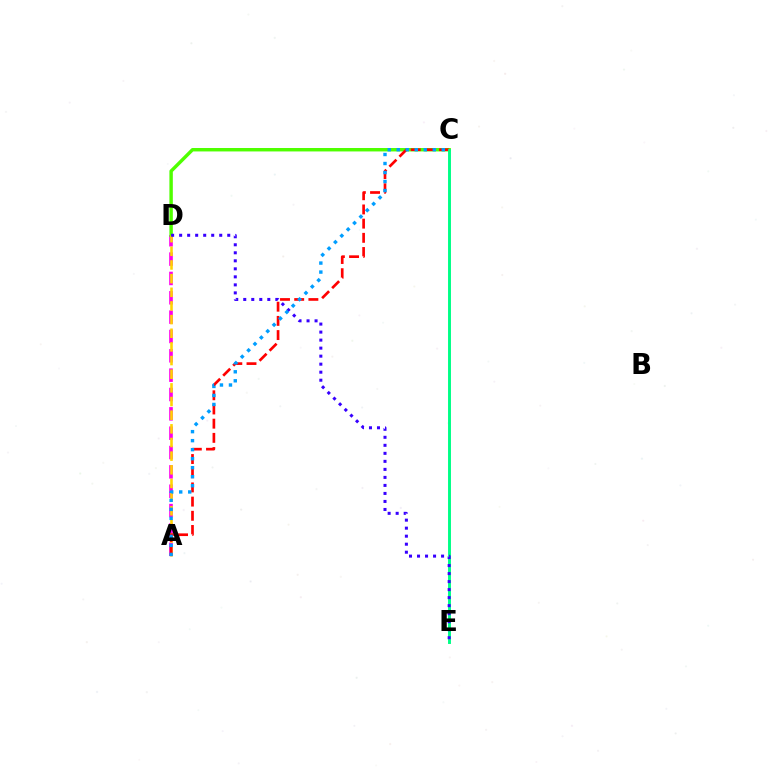{('A', 'D'): [{'color': '#ff00ed', 'line_style': 'dashed', 'thickness': 2.63}, {'color': '#ffd500', 'line_style': 'dashed', 'thickness': 1.86}], ('C', 'D'): [{'color': '#4fff00', 'line_style': 'solid', 'thickness': 2.47}], ('A', 'C'): [{'color': '#ff0000', 'line_style': 'dashed', 'thickness': 1.93}, {'color': '#009eff', 'line_style': 'dotted', 'thickness': 2.45}], ('C', 'E'): [{'color': '#00ff86', 'line_style': 'solid', 'thickness': 2.11}], ('D', 'E'): [{'color': '#3700ff', 'line_style': 'dotted', 'thickness': 2.18}]}